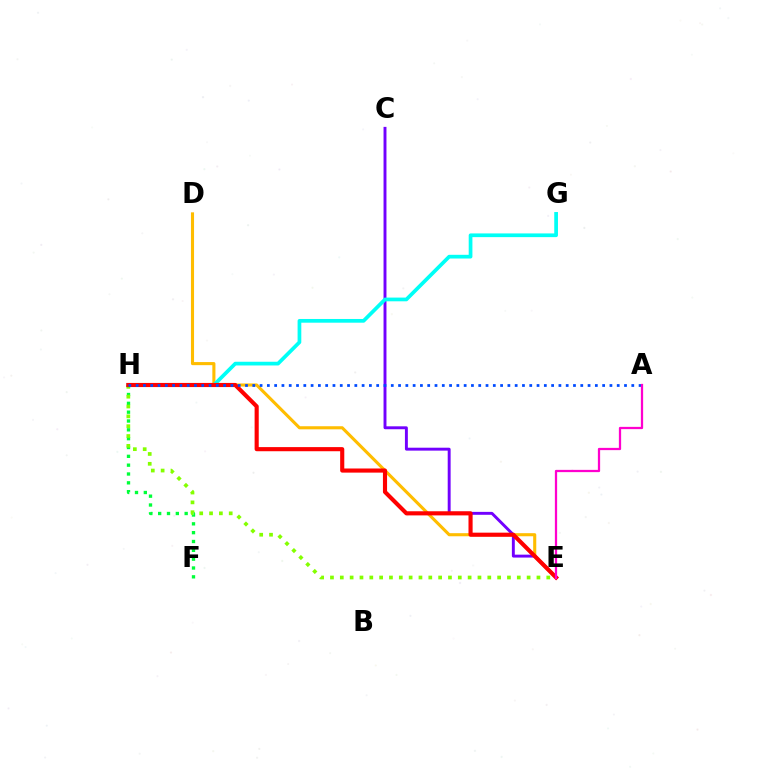{('D', 'E'): [{'color': '#ffbd00', 'line_style': 'solid', 'thickness': 2.22}], ('F', 'H'): [{'color': '#00ff39', 'line_style': 'dotted', 'thickness': 2.4}], ('C', 'E'): [{'color': '#7200ff', 'line_style': 'solid', 'thickness': 2.1}], ('G', 'H'): [{'color': '#00fff6', 'line_style': 'solid', 'thickness': 2.67}], ('E', 'H'): [{'color': '#84ff00', 'line_style': 'dotted', 'thickness': 2.67}, {'color': '#ff0000', 'line_style': 'solid', 'thickness': 2.97}], ('A', 'H'): [{'color': '#004bff', 'line_style': 'dotted', 'thickness': 1.98}], ('A', 'E'): [{'color': '#ff00cf', 'line_style': 'solid', 'thickness': 1.63}]}